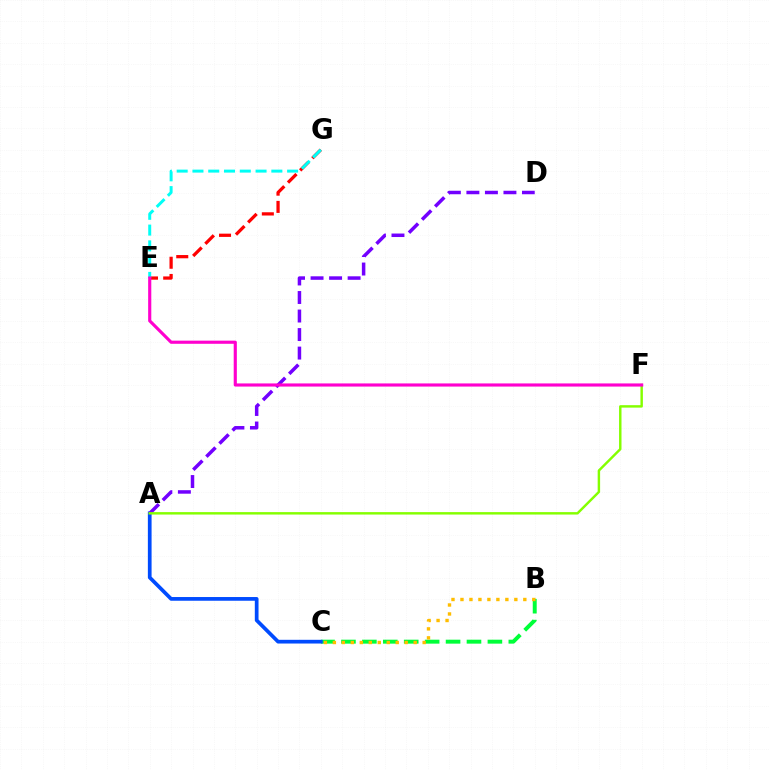{('B', 'C'): [{'color': '#00ff39', 'line_style': 'dashed', 'thickness': 2.84}, {'color': '#ffbd00', 'line_style': 'dotted', 'thickness': 2.44}], ('E', 'G'): [{'color': '#ff0000', 'line_style': 'dashed', 'thickness': 2.34}, {'color': '#00fff6', 'line_style': 'dashed', 'thickness': 2.14}], ('A', 'C'): [{'color': '#004bff', 'line_style': 'solid', 'thickness': 2.68}], ('A', 'D'): [{'color': '#7200ff', 'line_style': 'dashed', 'thickness': 2.52}], ('A', 'F'): [{'color': '#84ff00', 'line_style': 'solid', 'thickness': 1.76}], ('E', 'F'): [{'color': '#ff00cf', 'line_style': 'solid', 'thickness': 2.26}]}